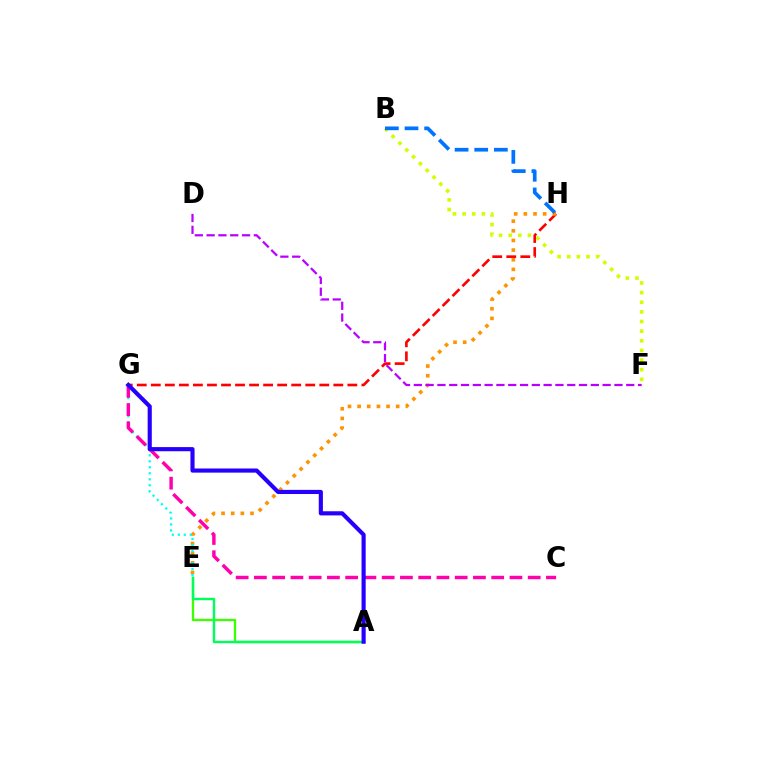{('B', 'F'): [{'color': '#d1ff00', 'line_style': 'dotted', 'thickness': 2.62}], ('A', 'E'): [{'color': '#3dff00', 'line_style': 'solid', 'thickness': 1.66}, {'color': '#00ff5c', 'line_style': 'solid', 'thickness': 1.74}], ('G', 'H'): [{'color': '#ff0000', 'line_style': 'dashed', 'thickness': 1.91}], ('E', 'H'): [{'color': '#ff9400', 'line_style': 'dotted', 'thickness': 2.62}], ('E', 'G'): [{'color': '#00fff6', 'line_style': 'dotted', 'thickness': 1.63}], ('C', 'G'): [{'color': '#ff00ac', 'line_style': 'dashed', 'thickness': 2.48}], ('A', 'G'): [{'color': '#2500ff', 'line_style': 'solid', 'thickness': 2.98}], ('B', 'H'): [{'color': '#0074ff', 'line_style': 'dashed', 'thickness': 2.67}], ('D', 'F'): [{'color': '#b900ff', 'line_style': 'dashed', 'thickness': 1.6}]}